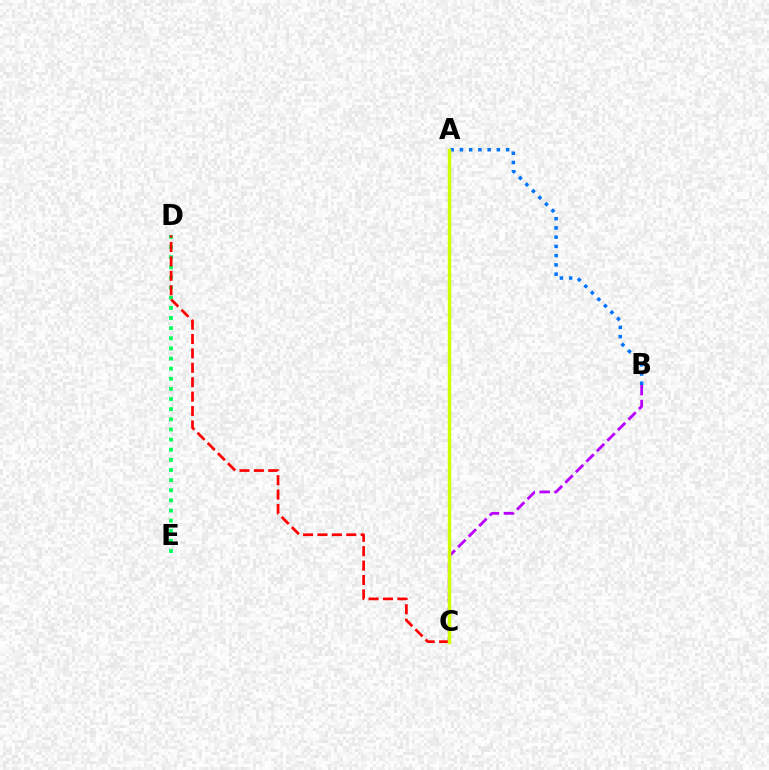{('B', 'C'): [{'color': '#b900ff', 'line_style': 'dashed', 'thickness': 2.02}], ('A', 'B'): [{'color': '#0074ff', 'line_style': 'dotted', 'thickness': 2.51}], ('D', 'E'): [{'color': '#00ff5c', 'line_style': 'dotted', 'thickness': 2.75}], ('C', 'D'): [{'color': '#ff0000', 'line_style': 'dashed', 'thickness': 1.96}], ('A', 'C'): [{'color': '#d1ff00', 'line_style': 'solid', 'thickness': 2.5}]}